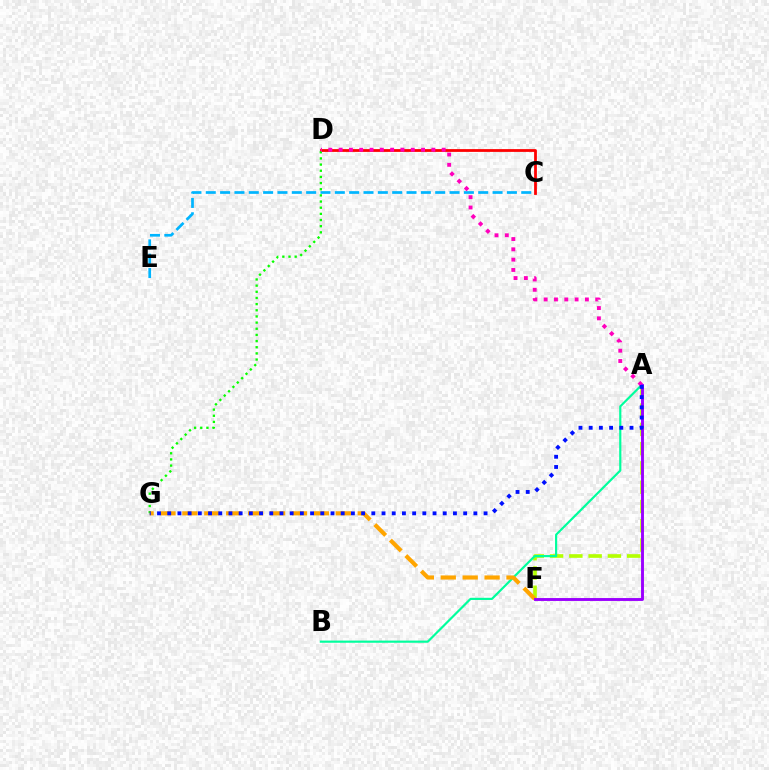{('A', 'F'): [{'color': '#b3ff00', 'line_style': 'dashed', 'thickness': 2.62}, {'color': '#9b00ff', 'line_style': 'solid', 'thickness': 2.08}], ('C', 'D'): [{'color': '#ff0000', 'line_style': 'solid', 'thickness': 2.0}], ('D', 'G'): [{'color': '#08ff00', 'line_style': 'dotted', 'thickness': 1.67}], ('A', 'B'): [{'color': '#00ff9d', 'line_style': 'solid', 'thickness': 1.57}], ('C', 'E'): [{'color': '#00b5ff', 'line_style': 'dashed', 'thickness': 1.95}], ('F', 'G'): [{'color': '#ffa500', 'line_style': 'dashed', 'thickness': 2.98}], ('A', 'D'): [{'color': '#ff00bd', 'line_style': 'dotted', 'thickness': 2.8}], ('A', 'G'): [{'color': '#0010ff', 'line_style': 'dotted', 'thickness': 2.77}]}